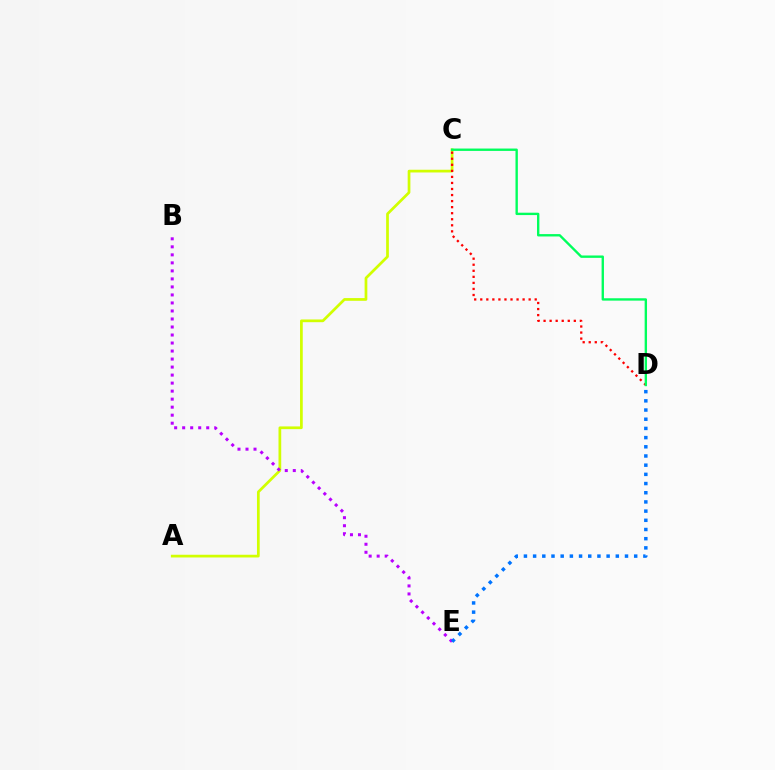{('A', 'C'): [{'color': '#d1ff00', 'line_style': 'solid', 'thickness': 1.96}], ('C', 'D'): [{'color': '#ff0000', 'line_style': 'dotted', 'thickness': 1.64}, {'color': '#00ff5c', 'line_style': 'solid', 'thickness': 1.71}], ('B', 'E'): [{'color': '#b900ff', 'line_style': 'dotted', 'thickness': 2.18}], ('D', 'E'): [{'color': '#0074ff', 'line_style': 'dotted', 'thickness': 2.5}]}